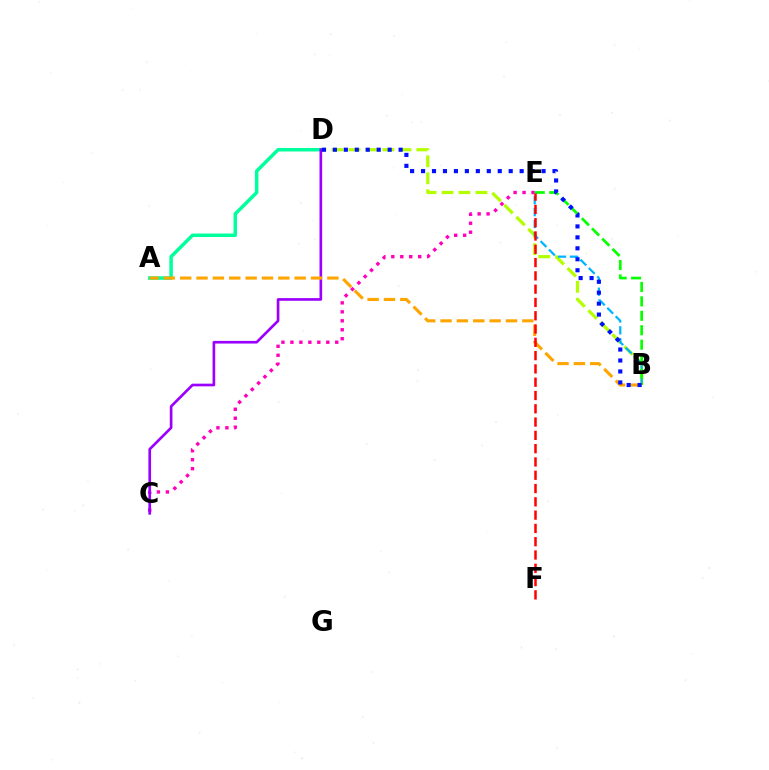{('B', 'D'): [{'color': '#b3ff00', 'line_style': 'dashed', 'thickness': 2.31}, {'color': '#0010ff', 'line_style': 'dotted', 'thickness': 2.98}], ('A', 'D'): [{'color': '#00ff9d', 'line_style': 'solid', 'thickness': 2.52}], ('B', 'E'): [{'color': '#00b5ff', 'line_style': 'dashed', 'thickness': 1.61}, {'color': '#08ff00', 'line_style': 'dashed', 'thickness': 1.96}], ('C', 'E'): [{'color': '#ff00bd', 'line_style': 'dotted', 'thickness': 2.44}], ('C', 'D'): [{'color': '#9b00ff', 'line_style': 'solid', 'thickness': 1.92}], ('A', 'B'): [{'color': '#ffa500', 'line_style': 'dashed', 'thickness': 2.22}], ('E', 'F'): [{'color': '#ff0000', 'line_style': 'dashed', 'thickness': 1.81}]}